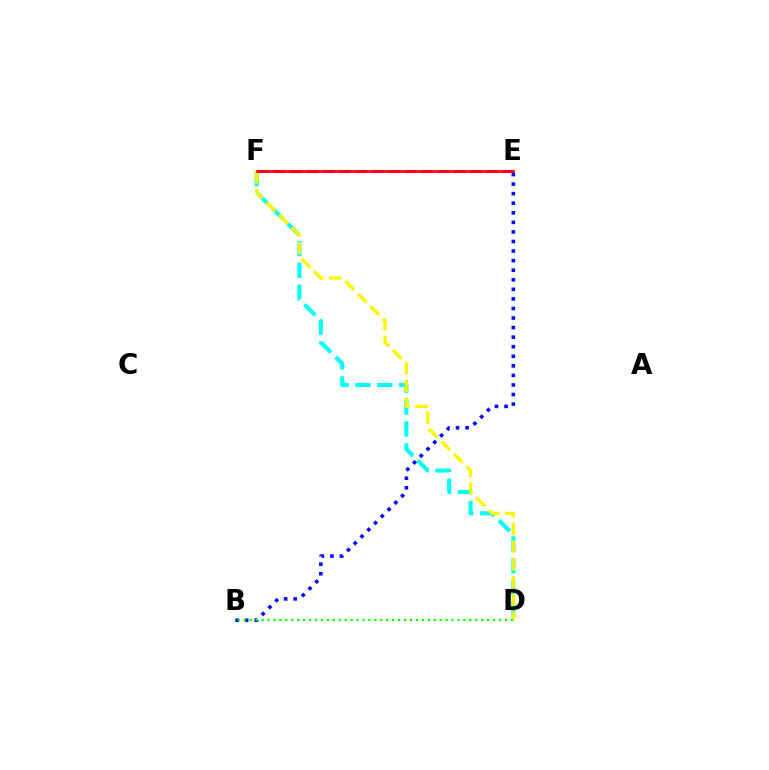{('D', 'F'): [{'color': '#00fff6', 'line_style': 'dashed', 'thickness': 2.97}, {'color': '#fcf500', 'line_style': 'dashed', 'thickness': 2.4}], ('E', 'F'): [{'color': '#ee00ff', 'line_style': 'dashed', 'thickness': 2.22}, {'color': '#ff0000', 'line_style': 'solid', 'thickness': 1.93}], ('B', 'E'): [{'color': '#0010ff', 'line_style': 'dotted', 'thickness': 2.6}], ('B', 'D'): [{'color': '#08ff00', 'line_style': 'dotted', 'thickness': 1.61}]}